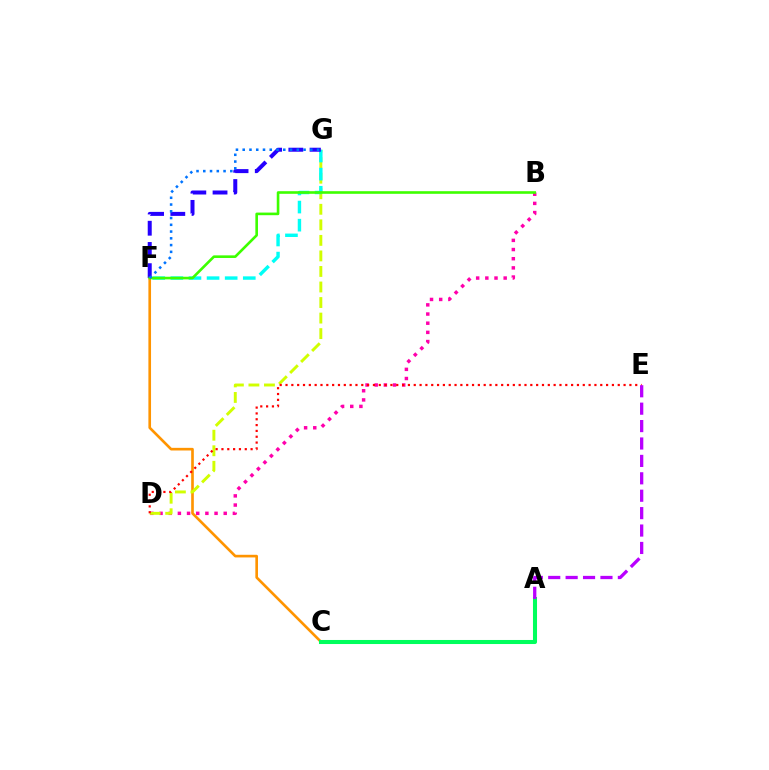{('C', 'F'): [{'color': '#ff9400', 'line_style': 'solid', 'thickness': 1.9}], ('B', 'D'): [{'color': '#ff00ac', 'line_style': 'dotted', 'thickness': 2.49}], ('A', 'C'): [{'color': '#00ff5c', 'line_style': 'solid', 'thickness': 2.92}], ('D', 'G'): [{'color': '#d1ff00', 'line_style': 'dashed', 'thickness': 2.11}], ('F', 'G'): [{'color': '#00fff6', 'line_style': 'dashed', 'thickness': 2.46}, {'color': '#2500ff', 'line_style': 'dashed', 'thickness': 2.88}, {'color': '#0074ff', 'line_style': 'dotted', 'thickness': 1.84}], ('D', 'E'): [{'color': '#ff0000', 'line_style': 'dotted', 'thickness': 1.58}], ('B', 'F'): [{'color': '#3dff00', 'line_style': 'solid', 'thickness': 1.89}], ('A', 'E'): [{'color': '#b900ff', 'line_style': 'dashed', 'thickness': 2.37}]}